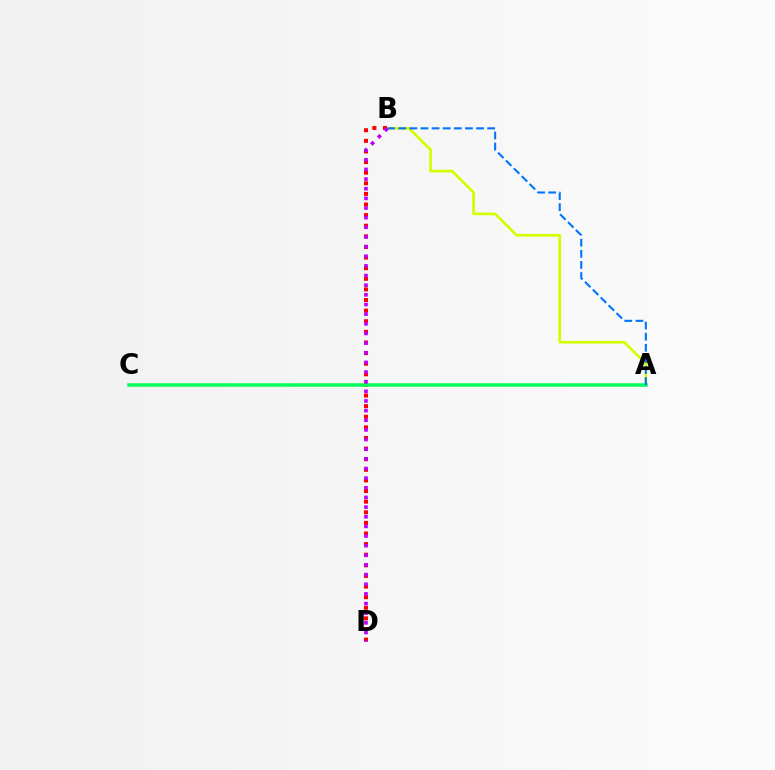{('A', 'B'): [{'color': '#d1ff00', 'line_style': 'solid', 'thickness': 1.95}, {'color': '#0074ff', 'line_style': 'dashed', 'thickness': 1.51}], ('B', 'D'): [{'color': '#ff0000', 'line_style': 'dotted', 'thickness': 2.88}, {'color': '#b900ff', 'line_style': 'dotted', 'thickness': 2.62}], ('A', 'C'): [{'color': '#00ff5c', 'line_style': 'solid', 'thickness': 2.53}]}